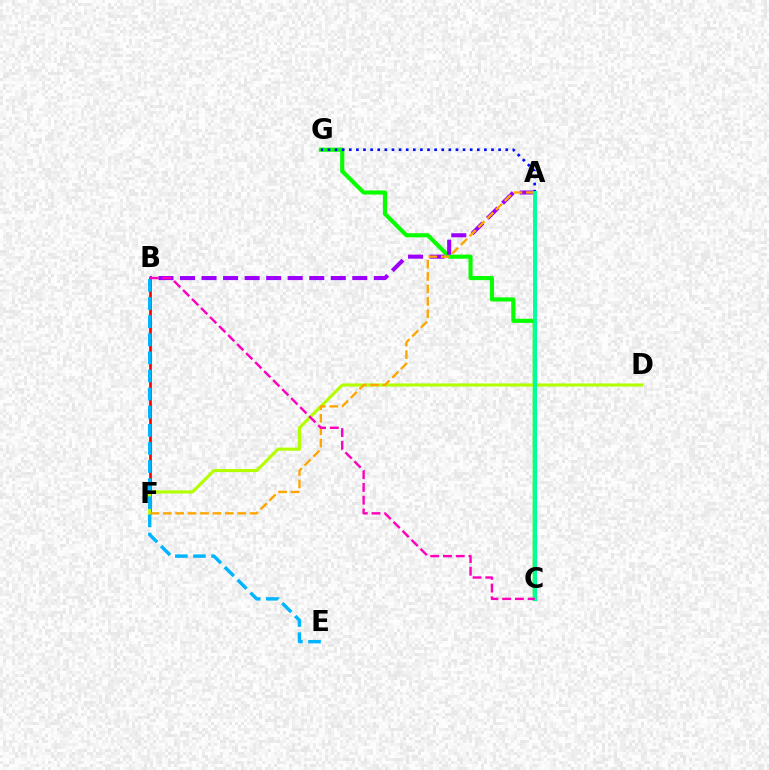{('B', 'F'): [{'color': '#ff0000', 'line_style': 'solid', 'thickness': 1.94}], ('C', 'G'): [{'color': '#08ff00', 'line_style': 'solid', 'thickness': 2.97}], ('D', 'F'): [{'color': '#b3ff00', 'line_style': 'solid', 'thickness': 2.25}], ('A', 'B'): [{'color': '#9b00ff', 'line_style': 'dashed', 'thickness': 2.93}], ('A', 'G'): [{'color': '#0010ff', 'line_style': 'dotted', 'thickness': 1.93}], ('A', 'F'): [{'color': '#ffa500', 'line_style': 'dashed', 'thickness': 1.69}], ('A', 'C'): [{'color': '#00ff9d', 'line_style': 'solid', 'thickness': 2.82}], ('B', 'E'): [{'color': '#00b5ff', 'line_style': 'dashed', 'thickness': 2.46}], ('B', 'C'): [{'color': '#ff00bd', 'line_style': 'dashed', 'thickness': 1.73}]}